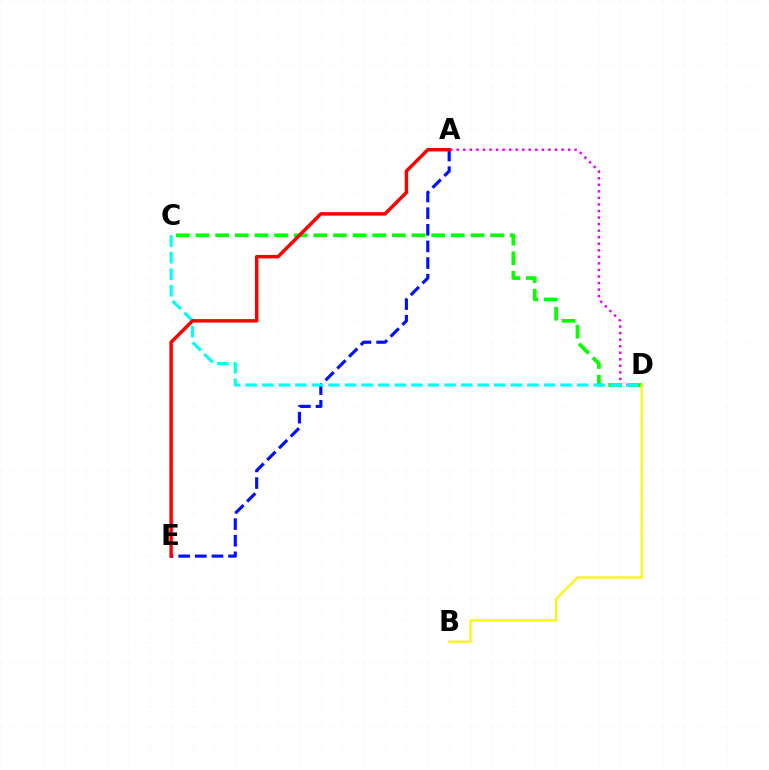{('A', 'D'): [{'color': '#ee00ff', 'line_style': 'dotted', 'thickness': 1.78}], ('C', 'D'): [{'color': '#08ff00', 'line_style': 'dashed', 'thickness': 2.67}, {'color': '#00fff6', 'line_style': 'dashed', 'thickness': 2.25}], ('A', 'E'): [{'color': '#0010ff', 'line_style': 'dashed', 'thickness': 2.26}, {'color': '#ff0000', 'line_style': 'solid', 'thickness': 2.49}], ('B', 'D'): [{'color': '#fcf500', 'line_style': 'solid', 'thickness': 1.54}]}